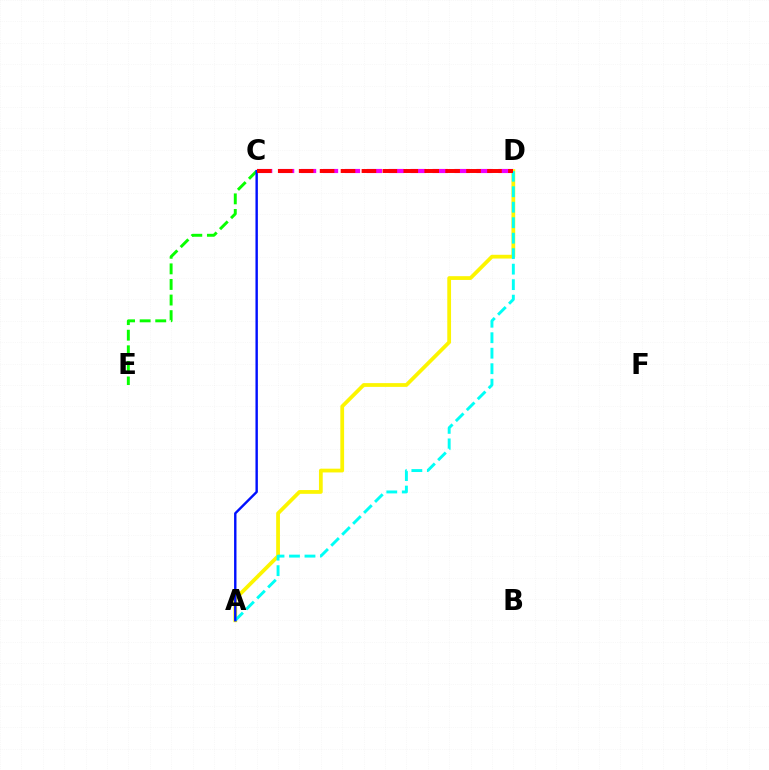{('C', 'D'): [{'color': '#ee00ff', 'line_style': 'dashed', 'thickness': 2.98}, {'color': '#ff0000', 'line_style': 'dashed', 'thickness': 2.84}], ('A', 'D'): [{'color': '#fcf500', 'line_style': 'solid', 'thickness': 2.71}, {'color': '#00fff6', 'line_style': 'dashed', 'thickness': 2.1}], ('C', 'E'): [{'color': '#08ff00', 'line_style': 'dashed', 'thickness': 2.12}], ('A', 'C'): [{'color': '#0010ff', 'line_style': 'solid', 'thickness': 1.73}]}